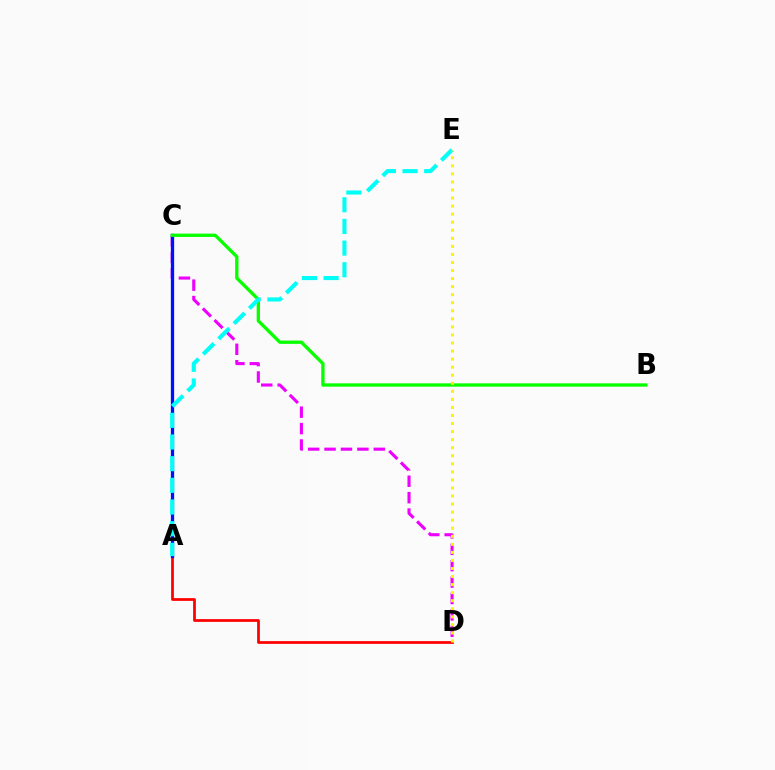{('A', 'D'): [{'color': '#ff0000', 'line_style': 'solid', 'thickness': 1.97}], ('C', 'D'): [{'color': '#ee00ff', 'line_style': 'dashed', 'thickness': 2.23}], ('A', 'C'): [{'color': '#0010ff', 'line_style': 'solid', 'thickness': 2.37}], ('B', 'C'): [{'color': '#08ff00', 'line_style': 'solid', 'thickness': 2.39}], ('A', 'E'): [{'color': '#00fff6', 'line_style': 'dashed', 'thickness': 2.94}], ('D', 'E'): [{'color': '#fcf500', 'line_style': 'dotted', 'thickness': 2.19}]}